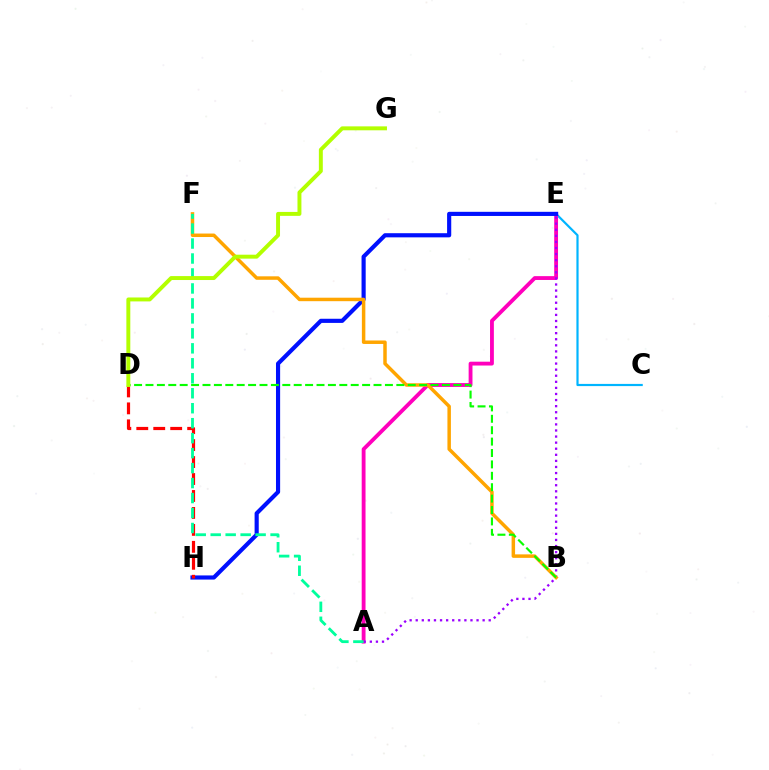{('C', 'E'): [{'color': '#00b5ff', 'line_style': 'solid', 'thickness': 1.58}], ('A', 'E'): [{'color': '#ff00bd', 'line_style': 'solid', 'thickness': 2.76}, {'color': '#9b00ff', 'line_style': 'dotted', 'thickness': 1.65}], ('E', 'H'): [{'color': '#0010ff', 'line_style': 'solid', 'thickness': 2.98}], ('B', 'F'): [{'color': '#ffa500', 'line_style': 'solid', 'thickness': 2.51}], ('D', 'H'): [{'color': '#ff0000', 'line_style': 'dashed', 'thickness': 2.3}], ('B', 'D'): [{'color': '#08ff00', 'line_style': 'dashed', 'thickness': 1.55}], ('A', 'F'): [{'color': '#00ff9d', 'line_style': 'dashed', 'thickness': 2.03}], ('D', 'G'): [{'color': '#b3ff00', 'line_style': 'solid', 'thickness': 2.83}]}